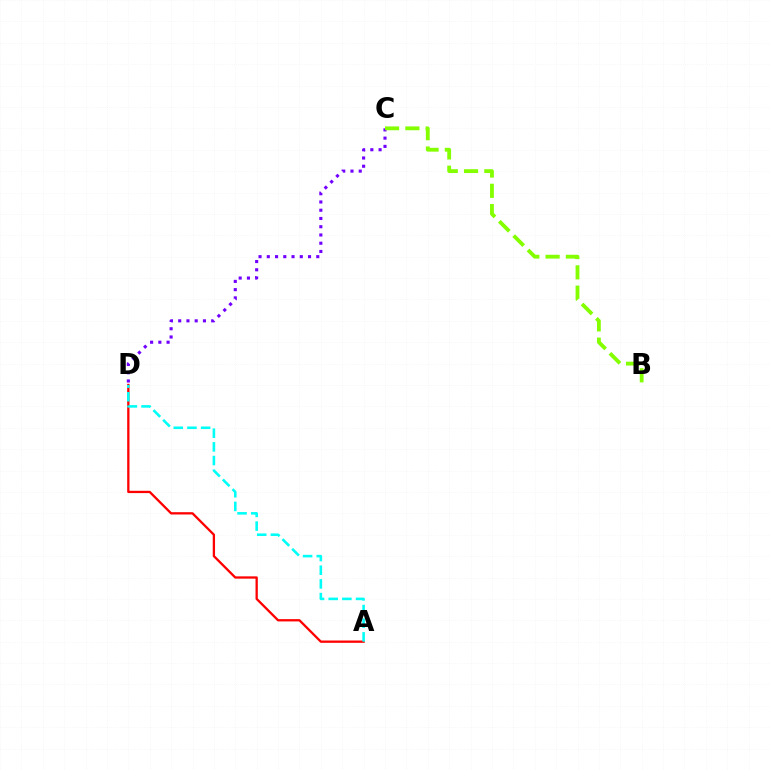{('A', 'D'): [{'color': '#ff0000', 'line_style': 'solid', 'thickness': 1.66}, {'color': '#00fff6', 'line_style': 'dashed', 'thickness': 1.86}], ('C', 'D'): [{'color': '#7200ff', 'line_style': 'dotted', 'thickness': 2.24}], ('B', 'C'): [{'color': '#84ff00', 'line_style': 'dashed', 'thickness': 2.76}]}